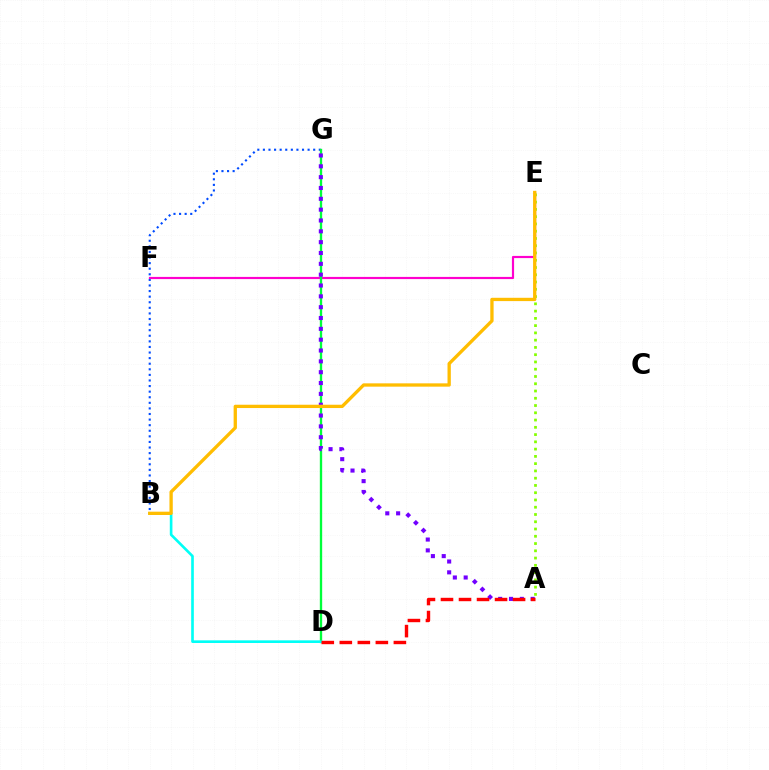{('B', 'G'): [{'color': '#004bff', 'line_style': 'dotted', 'thickness': 1.52}], ('E', 'F'): [{'color': '#ff00cf', 'line_style': 'solid', 'thickness': 1.57}], ('A', 'E'): [{'color': '#84ff00', 'line_style': 'dotted', 'thickness': 1.97}], ('D', 'G'): [{'color': '#00ff39', 'line_style': 'solid', 'thickness': 1.69}], ('B', 'D'): [{'color': '#00fff6', 'line_style': 'solid', 'thickness': 1.91}], ('A', 'G'): [{'color': '#7200ff', 'line_style': 'dotted', 'thickness': 2.94}], ('B', 'E'): [{'color': '#ffbd00', 'line_style': 'solid', 'thickness': 2.38}], ('A', 'D'): [{'color': '#ff0000', 'line_style': 'dashed', 'thickness': 2.45}]}